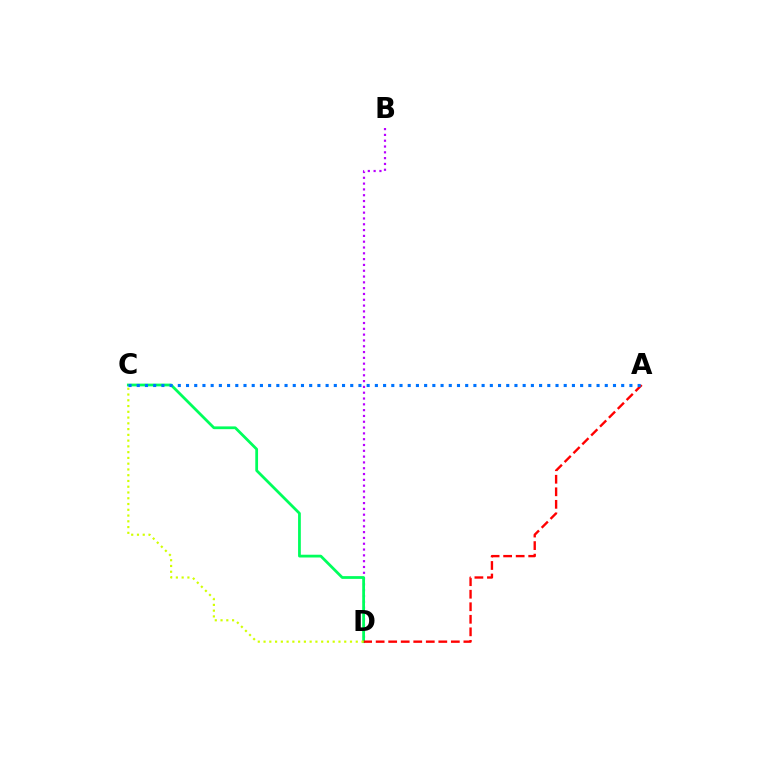{('B', 'D'): [{'color': '#b900ff', 'line_style': 'dotted', 'thickness': 1.58}], ('C', 'D'): [{'color': '#00ff5c', 'line_style': 'solid', 'thickness': 1.99}, {'color': '#d1ff00', 'line_style': 'dotted', 'thickness': 1.57}], ('A', 'D'): [{'color': '#ff0000', 'line_style': 'dashed', 'thickness': 1.7}], ('A', 'C'): [{'color': '#0074ff', 'line_style': 'dotted', 'thickness': 2.23}]}